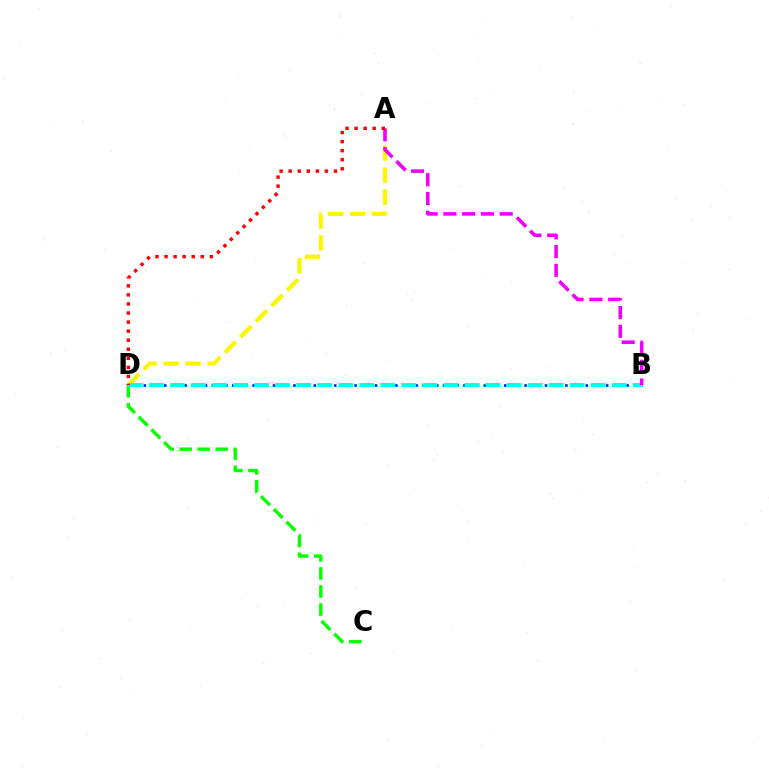{('B', 'D'): [{'color': '#0010ff', 'line_style': 'dotted', 'thickness': 1.85}, {'color': '#00fff6', 'line_style': 'dashed', 'thickness': 2.86}], ('A', 'D'): [{'color': '#fcf500', 'line_style': 'dashed', 'thickness': 2.99}, {'color': '#ff0000', 'line_style': 'dotted', 'thickness': 2.46}], ('C', 'D'): [{'color': '#08ff00', 'line_style': 'dashed', 'thickness': 2.45}], ('A', 'B'): [{'color': '#ee00ff', 'line_style': 'dashed', 'thickness': 2.55}]}